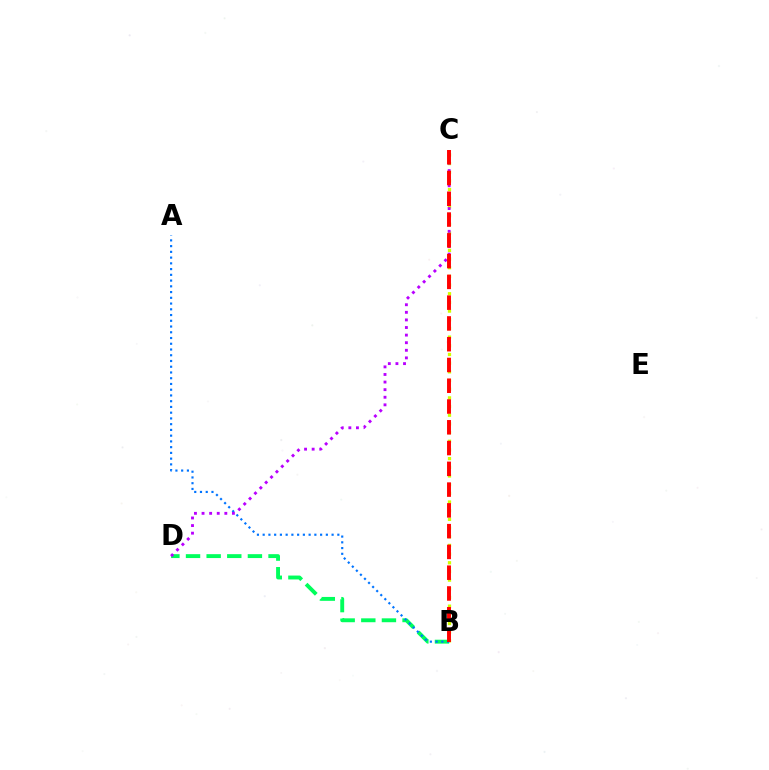{('B', 'C'): [{'color': '#d1ff00', 'line_style': 'dotted', 'thickness': 2.36}, {'color': '#ff0000', 'line_style': 'dashed', 'thickness': 2.82}], ('B', 'D'): [{'color': '#00ff5c', 'line_style': 'dashed', 'thickness': 2.8}], ('A', 'B'): [{'color': '#0074ff', 'line_style': 'dotted', 'thickness': 1.56}], ('C', 'D'): [{'color': '#b900ff', 'line_style': 'dotted', 'thickness': 2.06}]}